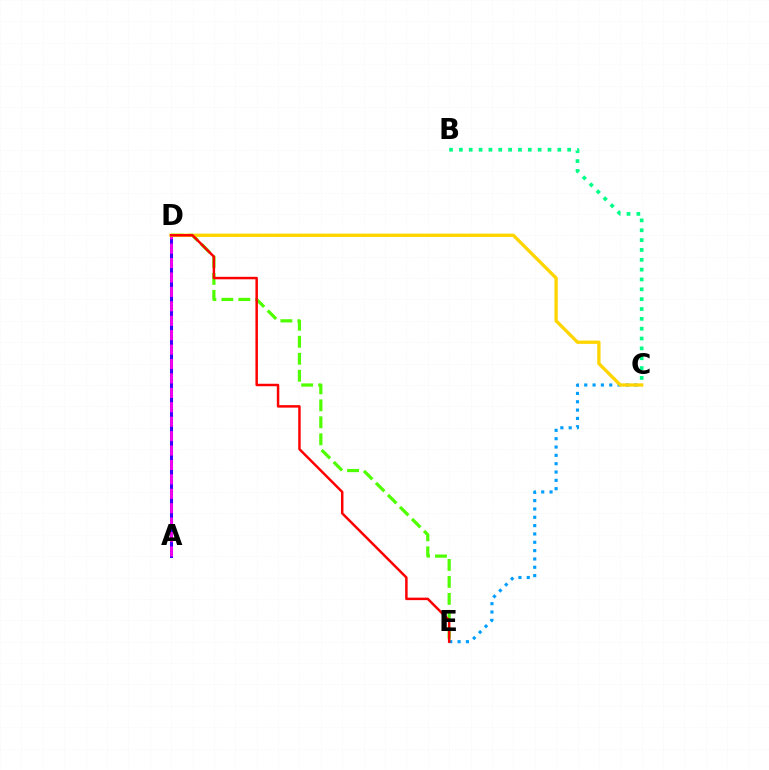{('D', 'E'): [{'color': '#4fff00', 'line_style': 'dashed', 'thickness': 2.31}, {'color': '#ff0000', 'line_style': 'solid', 'thickness': 1.78}], ('C', 'E'): [{'color': '#009eff', 'line_style': 'dotted', 'thickness': 2.26}], ('B', 'C'): [{'color': '#00ff86', 'line_style': 'dotted', 'thickness': 2.67}], ('A', 'D'): [{'color': '#3700ff', 'line_style': 'solid', 'thickness': 2.19}, {'color': '#ff00ed', 'line_style': 'dashed', 'thickness': 1.96}], ('C', 'D'): [{'color': '#ffd500', 'line_style': 'solid', 'thickness': 2.39}]}